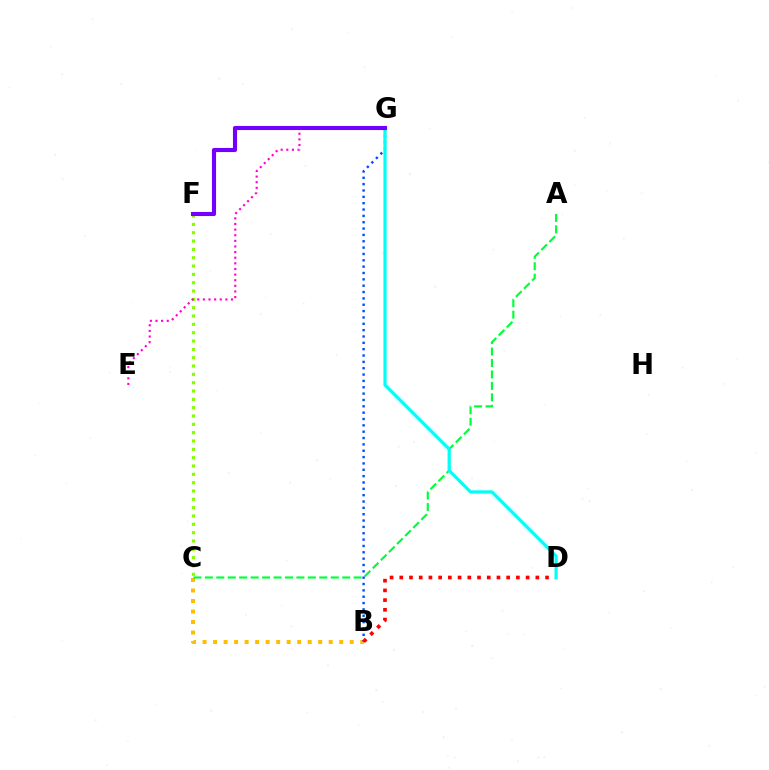{('B', 'C'): [{'color': '#ffbd00', 'line_style': 'dotted', 'thickness': 2.86}], ('C', 'F'): [{'color': '#84ff00', 'line_style': 'dotted', 'thickness': 2.26}], ('A', 'C'): [{'color': '#00ff39', 'line_style': 'dashed', 'thickness': 1.55}], ('B', 'G'): [{'color': '#004bff', 'line_style': 'dotted', 'thickness': 1.72}], ('B', 'D'): [{'color': '#ff0000', 'line_style': 'dotted', 'thickness': 2.64}], ('E', 'G'): [{'color': '#ff00cf', 'line_style': 'dotted', 'thickness': 1.53}], ('D', 'G'): [{'color': '#00fff6', 'line_style': 'solid', 'thickness': 2.31}], ('F', 'G'): [{'color': '#7200ff', 'line_style': 'solid', 'thickness': 2.97}]}